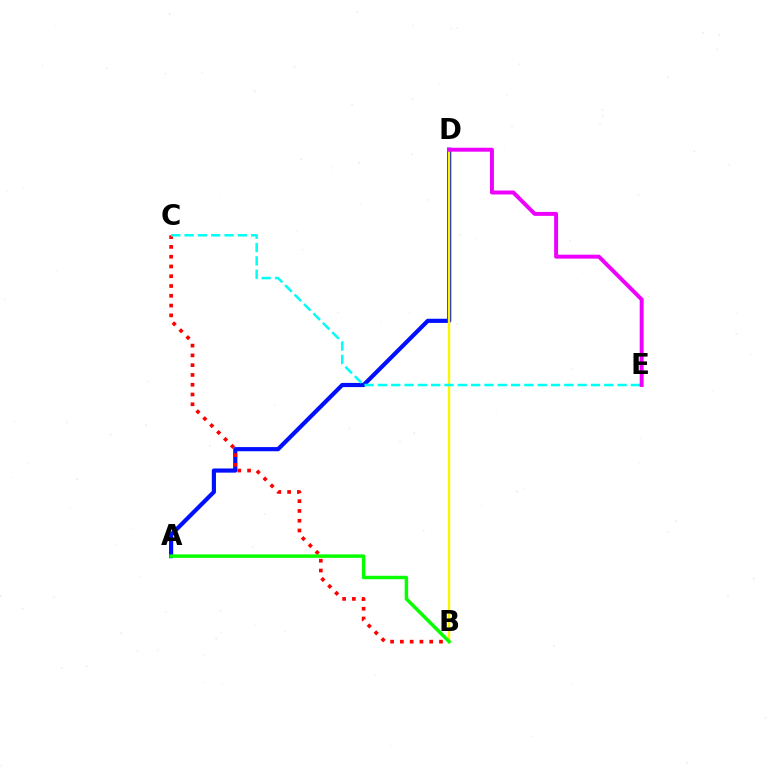{('A', 'D'): [{'color': '#0010ff', 'line_style': 'solid', 'thickness': 3.0}], ('B', 'C'): [{'color': '#ff0000', 'line_style': 'dotted', 'thickness': 2.66}], ('B', 'D'): [{'color': '#fcf500', 'line_style': 'solid', 'thickness': 1.72}], ('C', 'E'): [{'color': '#00fff6', 'line_style': 'dashed', 'thickness': 1.81}], ('D', 'E'): [{'color': '#ee00ff', 'line_style': 'solid', 'thickness': 2.84}], ('A', 'B'): [{'color': '#08ff00', 'line_style': 'solid', 'thickness': 2.5}]}